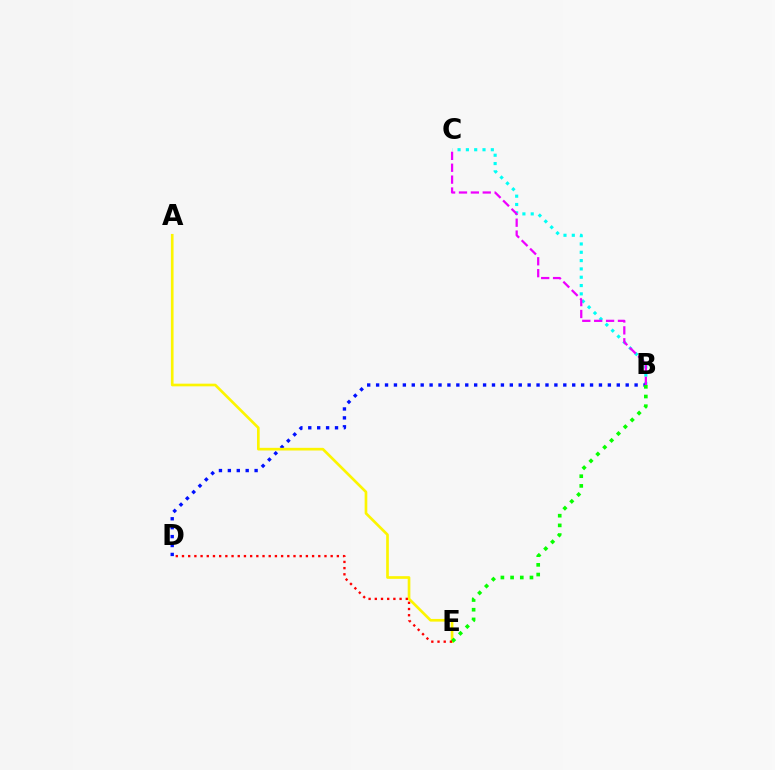{('B', 'C'): [{'color': '#00fff6', 'line_style': 'dotted', 'thickness': 2.26}, {'color': '#ee00ff', 'line_style': 'dashed', 'thickness': 1.61}], ('B', 'D'): [{'color': '#0010ff', 'line_style': 'dotted', 'thickness': 2.42}], ('A', 'E'): [{'color': '#fcf500', 'line_style': 'solid', 'thickness': 1.92}], ('B', 'E'): [{'color': '#08ff00', 'line_style': 'dotted', 'thickness': 2.63}], ('D', 'E'): [{'color': '#ff0000', 'line_style': 'dotted', 'thickness': 1.68}]}